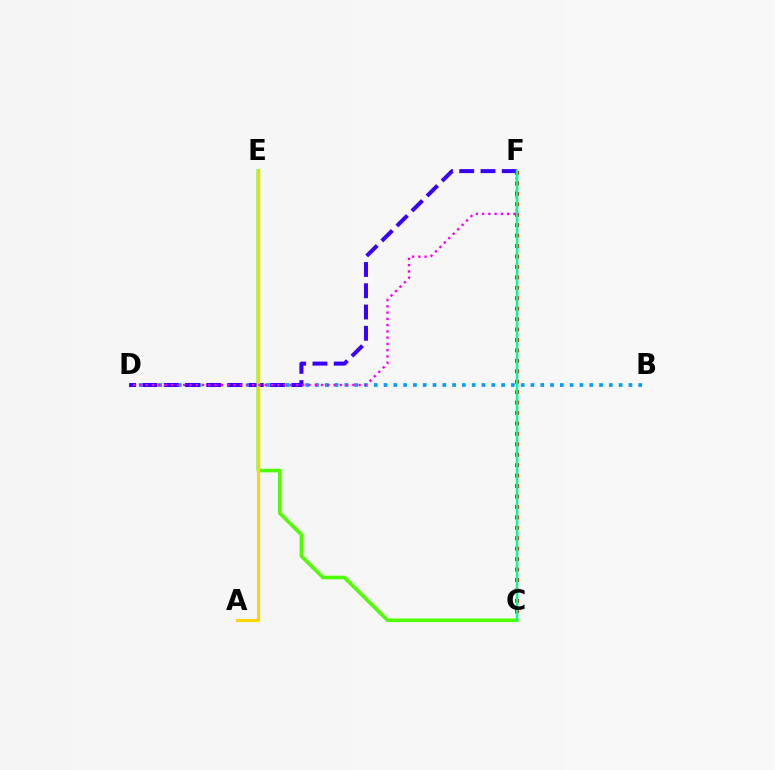{('B', 'D'): [{'color': '#009eff', 'line_style': 'dotted', 'thickness': 2.66}], ('C', 'F'): [{'color': '#ff0000', 'line_style': 'dotted', 'thickness': 2.84}, {'color': '#00ff86', 'line_style': 'solid', 'thickness': 1.72}], ('D', 'F'): [{'color': '#3700ff', 'line_style': 'dashed', 'thickness': 2.89}, {'color': '#ff00ed', 'line_style': 'dotted', 'thickness': 1.7}], ('C', 'E'): [{'color': '#4fff00', 'line_style': 'solid', 'thickness': 2.61}], ('A', 'E'): [{'color': '#ffd500', 'line_style': 'solid', 'thickness': 2.21}]}